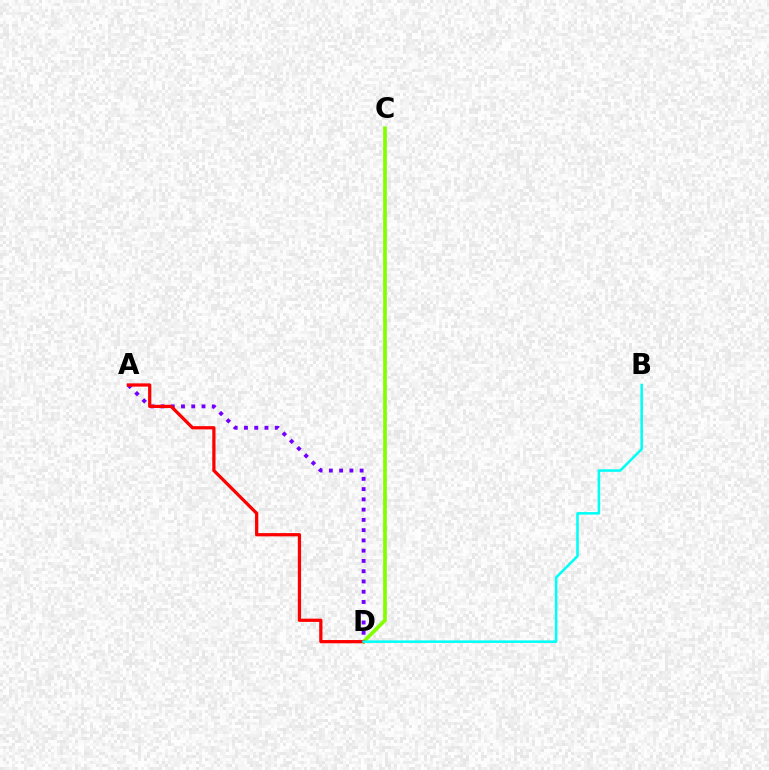{('C', 'D'): [{'color': '#84ff00', 'line_style': 'solid', 'thickness': 2.66}], ('A', 'D'): [{'color': '#7200ff', 'line_style': 'dotted', 'thickness': 2.79}, {'color': '#ff0000', 'line_style': 'solid', 'thickness': 2.34}], ('B', 'D'): [{'color': '#00fff6', 'line_style': 'solid', 'thickness': 1.83}]}